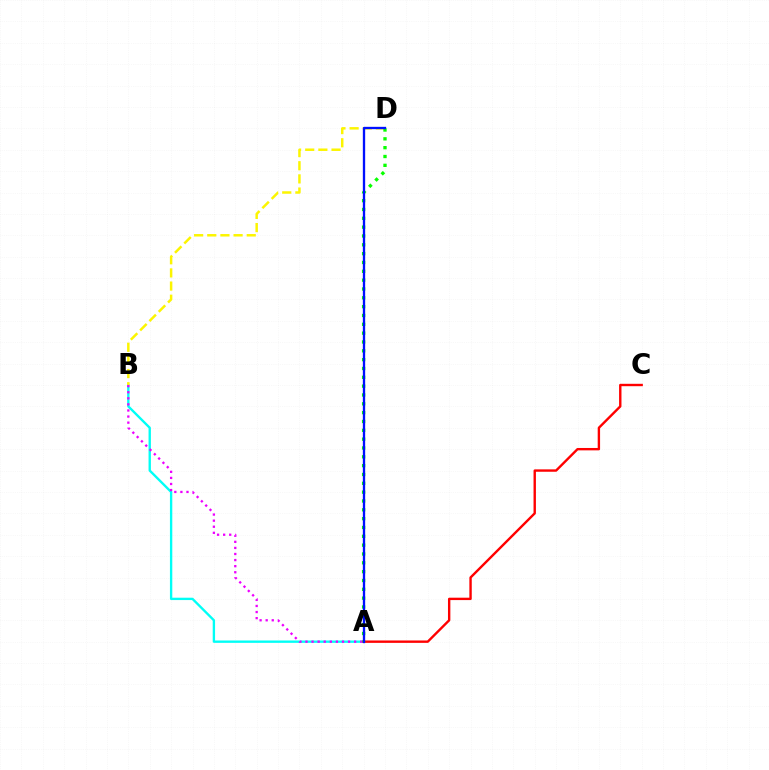{('A', 'B'): [{'color': '#00fff6', 'line_style': 'solid', 'thickness': 1.7}, {'color': '#ee00ff', 'line_style': 'dotted', 'thickness': 1.65}], ('B', 'D'): [{'color': '#fcf500', 'line_style': 'dashed', 'thickness': 1.79}], ('A', 'C'): [{'color': '#ff0000', 'line_style': 'solid', 'thickness': 1.72}], ('A', 'D'): [{'color': '#08ff00', 'line_style': 'dotted', 'thickness': 2.4}, {'color': '#0010ff', 'line_style': 'solid', 'thickness': 1.67}]}